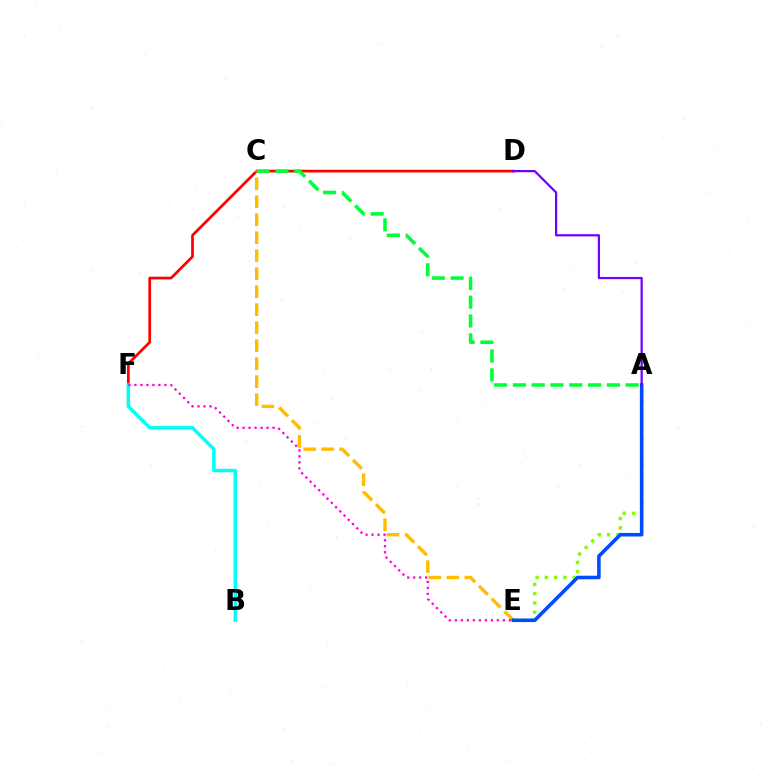{('D', 'F'): [{'color': '#ff0000', 'line_style': 'solid', 'thickness': 1.96}], ('C', 'E'): [{'color': '#ffbd00', 'line_style': 'dashed', 'thickness': 2.44}], ('A', 'E'): [{'color': '#84ff00', 'line_style': 'dotted', 'thickness': 2.51}, {'color': '#004bff', 'line_style': 'solid', 'thickness': 2.57}], ('B', 'F'): [{'color': '#00fff6', 'line_style': 'solid', 'thickness': 2.5}], ('A', 'C'): [{'color': '#00ff39', 'line_style': 'dashed', 'thickness': 2.55}], ('E', 'F'): [{'color': '#ff00cf', 'line_style': 'dotted', 'thickness': 1.63}], ('A', 'D'): [{'color': '#7200ff', 'line_style': 'solid', 'thickness': 1.61}]}